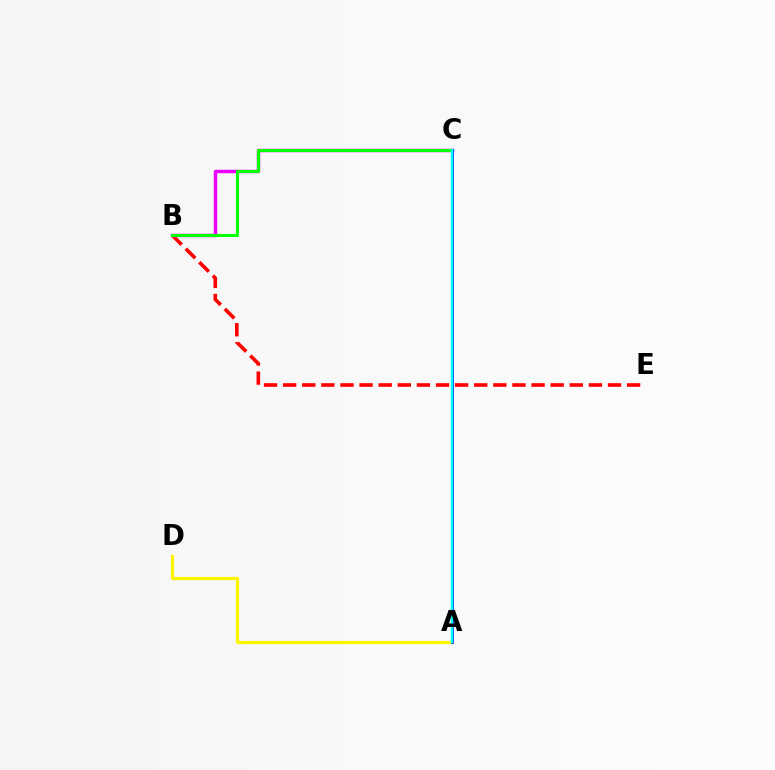{('B', 'E'): [{'color': '#ff0000', 'line_style': 'dashed', 'thickness': 2.6}], ('A', 'D'): [{'color': '#fcf500', 'line_style': 'solid', 'thickness': 2.24}], ('B', 'C'): [{'color': '#ee00ff', 'line_style': 'solid', 'thickness': 2.48}, {'color': '#08ff00', 'line_style': 'solid', 'thickness': 2.19}], ('A', 'C'): [{'color': '#0010ff', 'line_style': 'solid', 'thickness': 1.94}, {'color': '#00fff6', 'line_style': 'solid', 'thickness': 1.79}]}